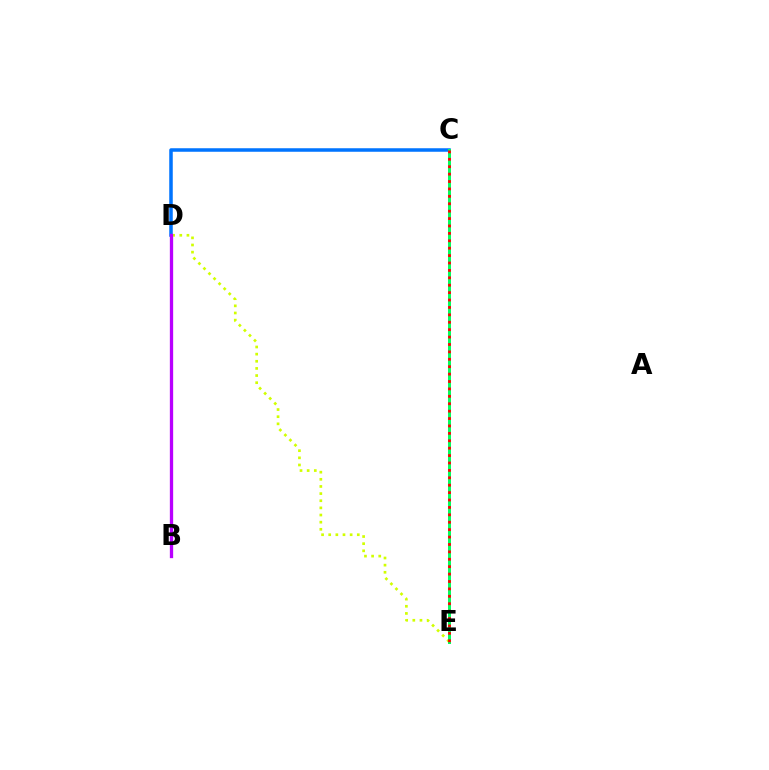{('D', 'E'): [{'color': '#d1ff00', 'line_style': 'dotted', 'thickness': 1.94}], ('C', 'D'): [{'color': '#0074ff', 'line_style': 'solid', 'thickness': 2.53}], ('C', 'E'): [{'color': '#00ff5c', 'line_style': 'solid', 'thickness': 2.14}, {'color': '#ff0000', 'line_style': 'dotted', 'thickness': 2.01}], ('B', 'D'): [{'color': '#b900ff', 'line_style': 'solid', 'thickness': 2.38}]}